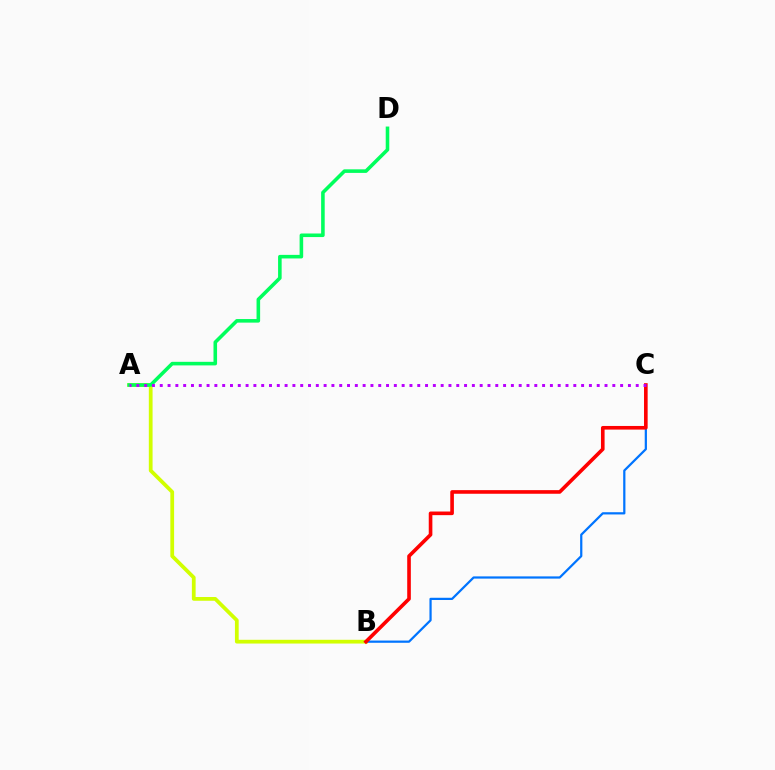{('A', 'B'): [{'color': '#d1ff00', 'line_style': 'solid', 'thickness': 2.7}], ('A', 'D'): [{'color': '#00ff5c', 'line_style': 'solid', 'thickness': 2.57}], ('B', 'C'): [{'color': '#0074ff', 'line_style': 'solid', 'thickness': 1.6}, {'color': '#ff0000', 'line_style': 'solid', 'thickness': 2.61}], ('A', 'C'): [{'color': '#b900ff', 'line_style': 'dotted', 'thickness': 2.12}]}